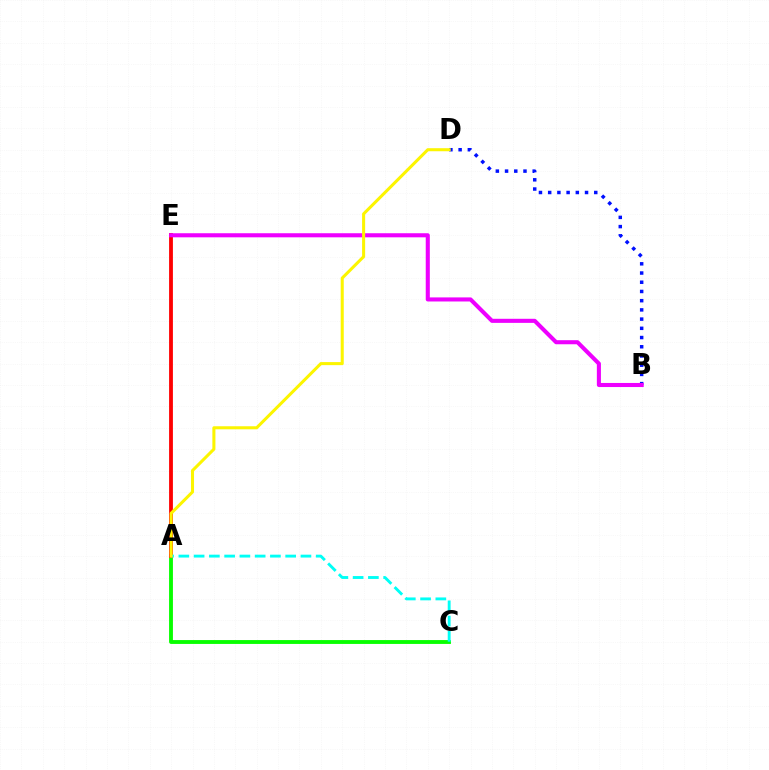{('A', 'C'): [{'color': '#08ff00', 'line_style': 'solid', 'thickness': 2.78}, {'color': '#00fff6', 'line_style': 'dashed', 'thickness': 2.07}], ('B', 'D'): [{'color': '#0010ff', 'line_style': 'dotted', 'thickness': 2.5}], ('A', 'E'): [{'color': '#ff0000', 'line_style': 'solid', 'thickness': 2.74}], ('B', 'E'): [{'color': '#ee00ff', 'line_style': 'solid', 'thickness': 2.94}], ('A', 'D'): [{'color': '#fcf500', 'line_style': 'solid', 'thickness': 2.19}]}